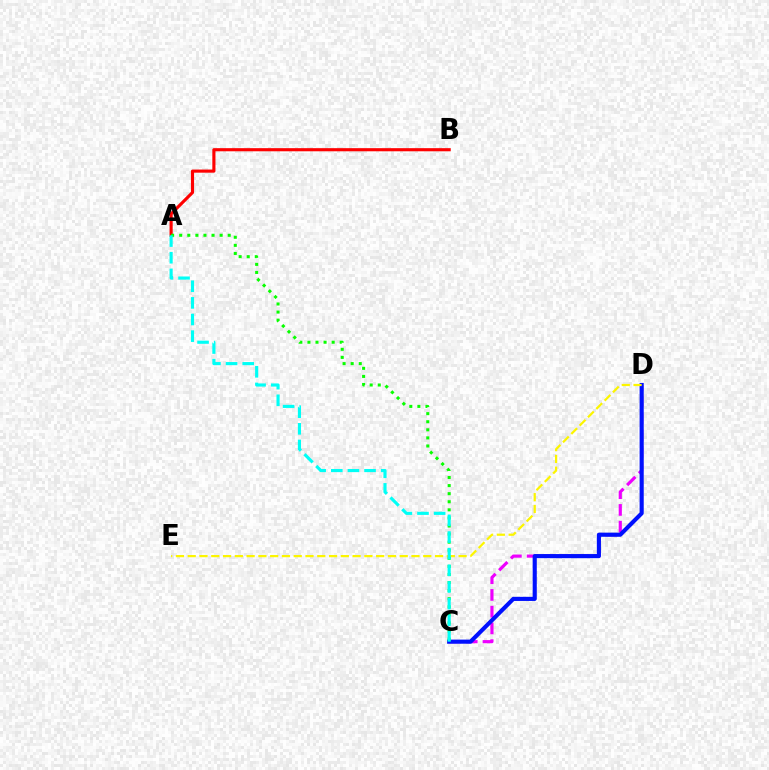{('A', 'B'): [{'color': '#ff0000', 'line_style': 'solid', 'thickness': 2.25}], ('C', 'D'): [{'color': '#ee00ff', 'line_style': 'dashed', 'thickness': 2.27}, {'color': '#0010ff', 'line_style': 'solid', 'thickness': 2.97}], ('D', 'E'): [{'color': '#fcf500', 'line_style': 'dashed', 'thickness': 1.6}], ('A', 'C'): [{'color': '#08ff00', 'line_style': 'dotted', 'thickness': 2.2}, {'color': '#00fff6', 'line_style': 'dashed', 'thickness': 2.26}]}